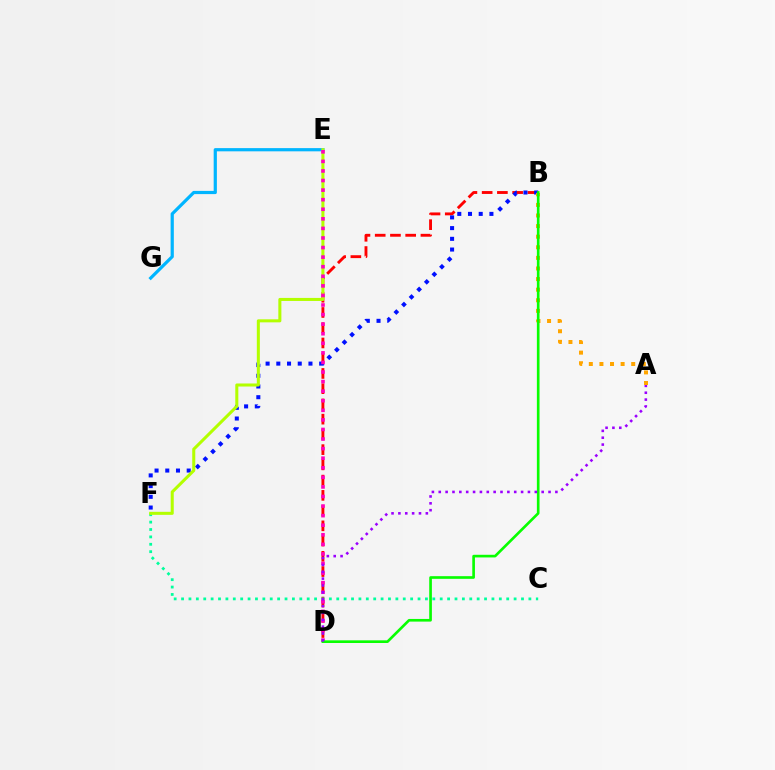{('B', 'D'): [{'color': '#ff0000', 'line_style': 'dashed', 'thickness': 2.07}, {'color': '#08ff00', 'line_style': 'solid', 'thickness': 1.91}], ('E', 'G'): [{'color': '#00b5ff', 'line_style': 'solid', 'thickness': 2.31}], ('C', 'F'): [{'color': '#00ff9d', 'line_style': 'dotted', 'thickness': 2.01}], ('B', 'F'): [{'color': '#0010ff', 'line_style': 'dotted', 'thickness': 2.91}], ('A', 'B'): [{'color': '#ffa500', 'line_style': 'dotted', 'thickness': 2.88}], ('E', 'F'): [{'color': '#b3ff00', 'line_style': 'solid', 'thickness': 2.19}], ('D', 'E'): [{'color': '#ff00bd', 'line_style': 'dotted', 'thickness': 2.6}], ('A', 'D'): [{'color': '#9b00ff', 'line_style': 'dotted', 'thickness': 1.86}]}